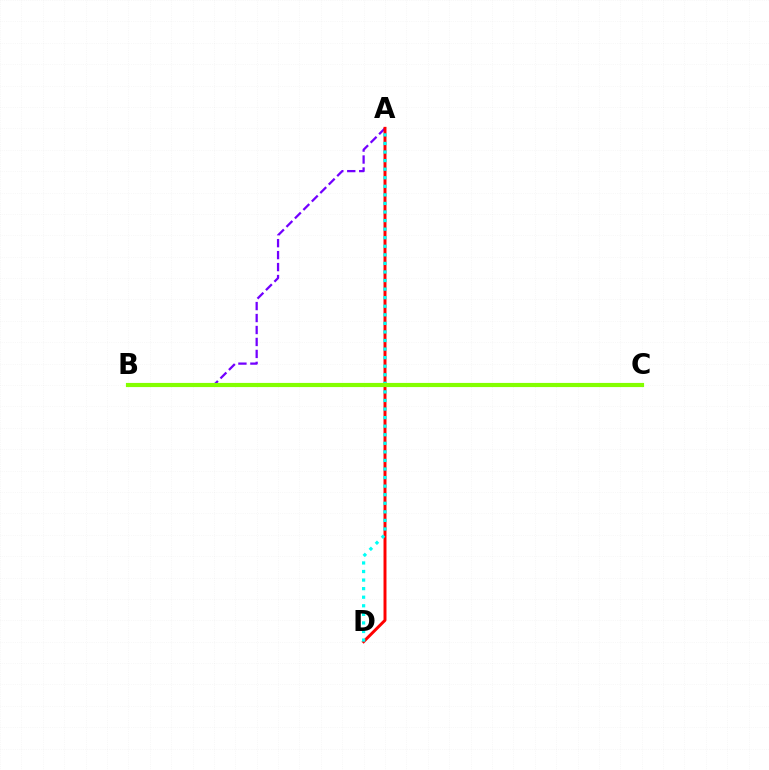{('A', 'B'): [{'color': '#7200ff', 'line_style': 'dashed', 'thickness': 1.63}], ('A', 'D'): [{'color': '#ff0000', 'line_style': 'solid', 'thickness': 2.13}, {'color': '#00fff6', 'line_style': 'dotted', 'thickness': 2.33}], ('B', 'C'): [{'color': '#84ff00', 'line_style': 'solid', 'thickness': 2.99}]}